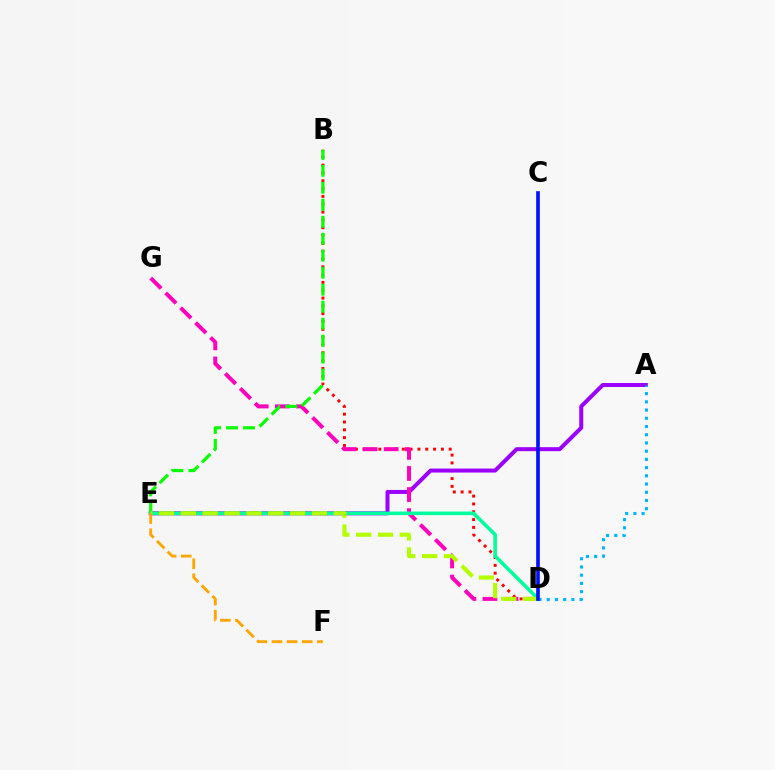{('B', 'D'): [{'color': '#ff0000', 'line_style': 'dotted', 'thickness': 2.12}], ('A', 'E'): [{'color': '#9b00ff', 'line_style': 'solid', 'thickness': 2.88}], ('D', 'G'): [{'color': '#ff00bd', 'line_style': 'dashed', 'thickness': 2.86}], ('D', 'E'): [{'color': '#00ff9d', 'line_style': 'solid', 'thickness': 2.58}, {'color': '#b3ff00', 'line_style': 'dashed', 'thickness': 2.97}], ('B', 'E'): [{'color': '#08ff00', 'line_style': 'dashed', 'thickness': 2.31}], ('A', 'D'): [{'color': '#00b5ff', 'line_style': 'dotted', 'thickness': 2.23}], ('C', 'D'): [{'color': '#0010ff', 'line_style': 'solid', 'thickness': 2.62}], ('E', 'F'): [{'color': '#ffa500', 'line_style': 'dashed', 'thickness': 2.05}]}